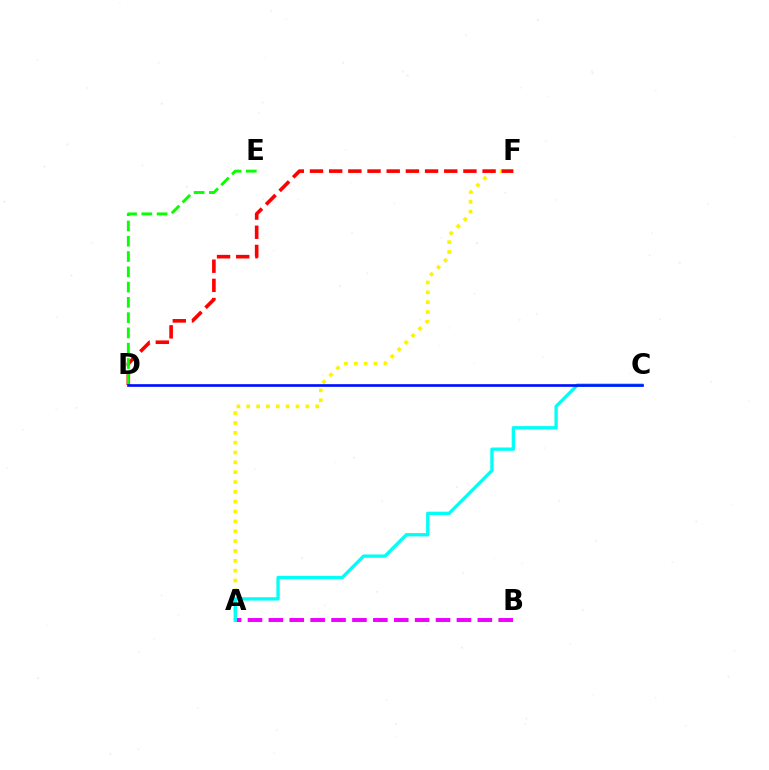{('A', 'F'): [{'color': '#fcf500', 'line_style': 'dotted', 'thickness': 2.67}], ('A', 'B'): [{'color': '#ee00ff', 'line_style': 'dashed', 'thickness': 2.84}], ('D', 'F'): [{'color': '#ff0000', 'line_style': 'dashed', 'thickness': 2.61}], ('A', 'C'): [{'color': '#00fff6', 'line_style': 'solid', 'thickness': 2.39}], ('C', 'D'): [{'color': '#0010ff', 'line_style': 'solid', 'thickness': 1.92}], ('D', 'E'): [{'color': '#08ff00', 'line_style': 'dashed', 'thickness': 2.08}]}